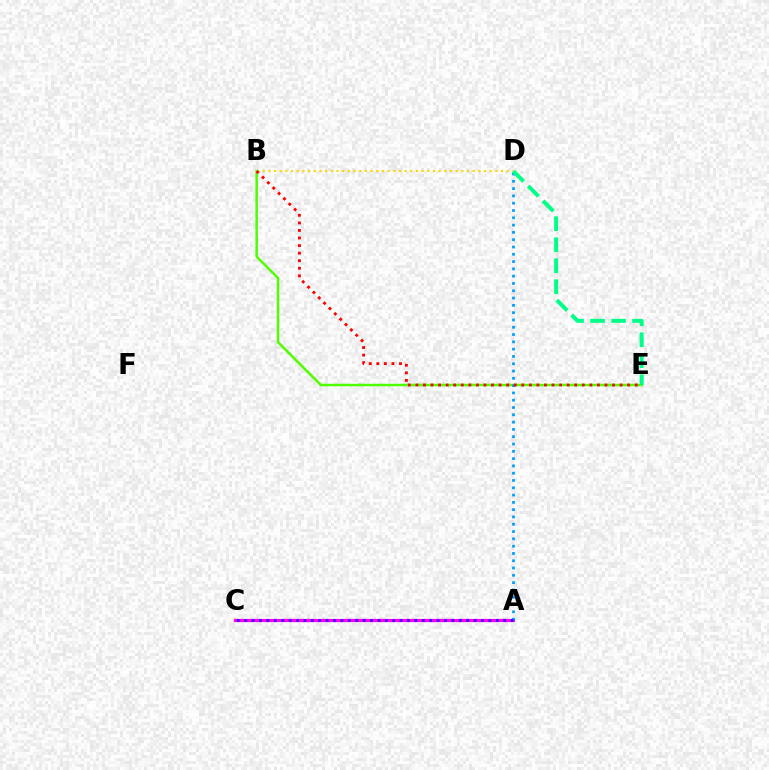{('B', 'D'): [{'color': '#ffd500', 'line_style': 'dotted', 'thickness': 1.54}], ('A', 'C'): [{'color': '#ff00ed', 'line_style': 'solid', 'thickness': 2.34}, {'color': '#3700ff', 'line_style': 'dotted', 'thickness': 2.01}], ('B', 'E'): [{'color': '#4fff00', 'line_style': 'solid', 'thickness': 1.8}, {'color': '#ff0000', 'line_style': 'dotted', 'thickness': 2.05}], ('A', 'D'): [{'color': '#009eff', 'line_style': 'dotted', 'thickness': 1.98}], ('D', 'E'): [{'color': '#00ff86', 'line_style': 'dashed', 'thickness': 2.85}]}